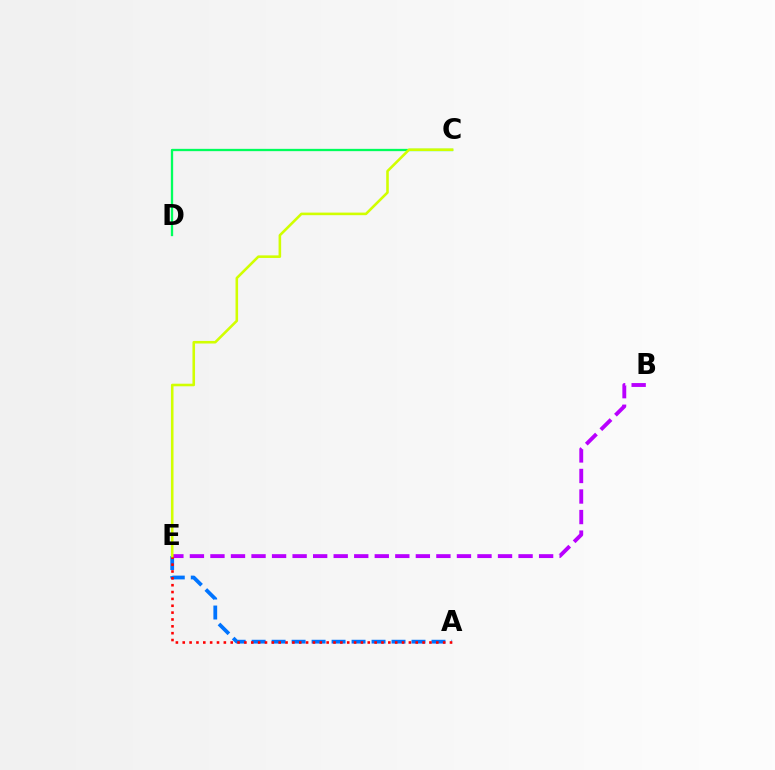{('A', 'E'): [{'color': '#0074ff', 'line_style': 'dashed', 'thickness': 2.71}, {'color': '#ff0000', 'line_style': 'dotted', 'thickness': 1.86}], ('C', 'D'): [{'color': '#00ff5c', 'line_style': 'solid', 'thickness': 1.66}], ('B', 'E'): [{'color': '#b900ff', 'line_style': 'dashed', 'thickness': 2.79}], ('C', 'E'): [{'color': '#d1ff00', 'line_style': 'solid', 'thickness': 1.86}]}